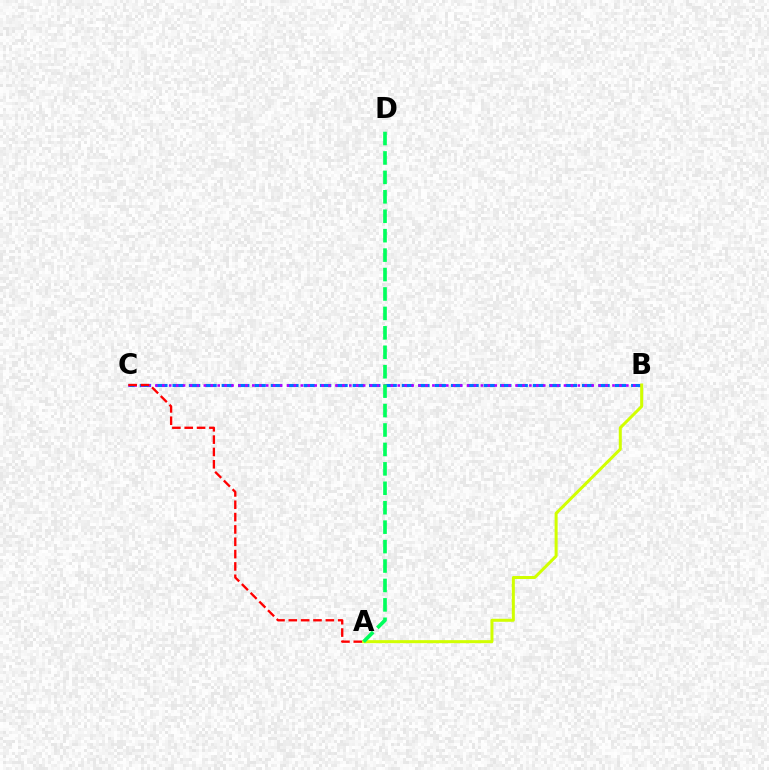{('B', 'C'): [{'color': '#0074ff', 'line_style': 'dashed', 'thickness': 2.22}, {'color': '#b900ff', 'line_style': 'dotted', 'thickness': 1.88}], ('A', 'B'): [{'color': '#d1ff00', 'line_style': 'solid', 'thickness': 2.17}], ('A', 'D'): [{'color': '#00ff5c', 'line_style': 'dashed', 'thickness': 2.64}], ('A', 'C'): [{'color': '#ff0000', 'line_style': 'dashed', 'thickness': 1.68}]}